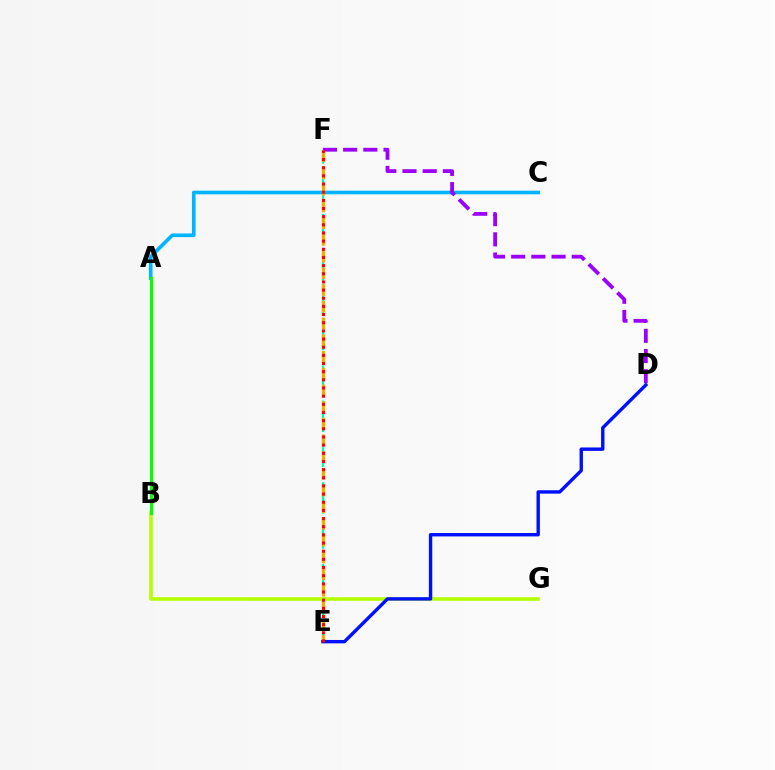{('A', 'B'): [{'color': '#ff00bd', 'line_style': 'solid', 'thickness': 1.95}, {'color': '#08ff00', 'line_style': 'solid', 'thickness': 2.28}], ('E', 'F'): [{'color': '#00ff9d', 'line_style': 'dashed', 'thickness': 1.58}, {'color': '#ffa500', 'line_style': 'dashed', 'thickness': 2.27}, {'color': '#ff0000', 'line_style': 'dotted', 'thickness': 2.22}], ('A', 'C'): [{'color': '#00b5ff', 'line_style': 'solid', 'thickness': 2.62}], ('D', 'F'): [{'color': '#9b00ff', 'line_style': 'dashed', 'thickness': 2.74}], ('B', 'G'): [{'color': '#b3ff00', 'line_style': 'solid', 'thickness': 2.56}], ('D', 'E'): [{'color': '#0010ff', 'line_style': 'solid', 'thickness': 2.44}]}